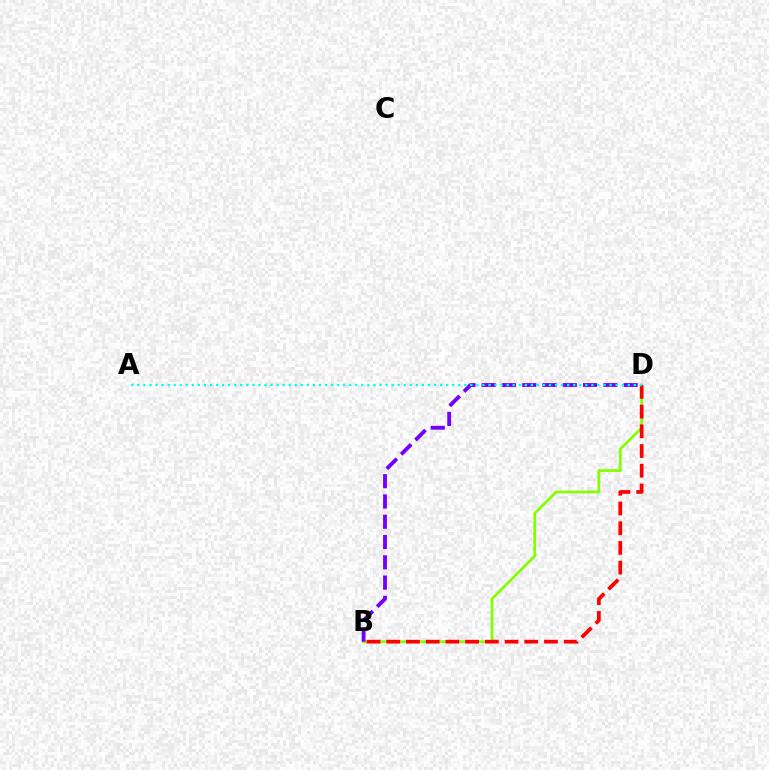{('B', 'D'): [{'color': '#84ff00', 'line_style': 'solid', 'thickness': 1.97}, {'color': '#7200ff', 'line_style': 'dashed', 'thickness': 2.76}, {'color': '#ff0000', 'line_style': 'dashed', 'thickness': 2.68}], ('A', 'D'): [{'color': '#00fff6', 'line_style': 'dotted', 'thickness': 1.64}]}